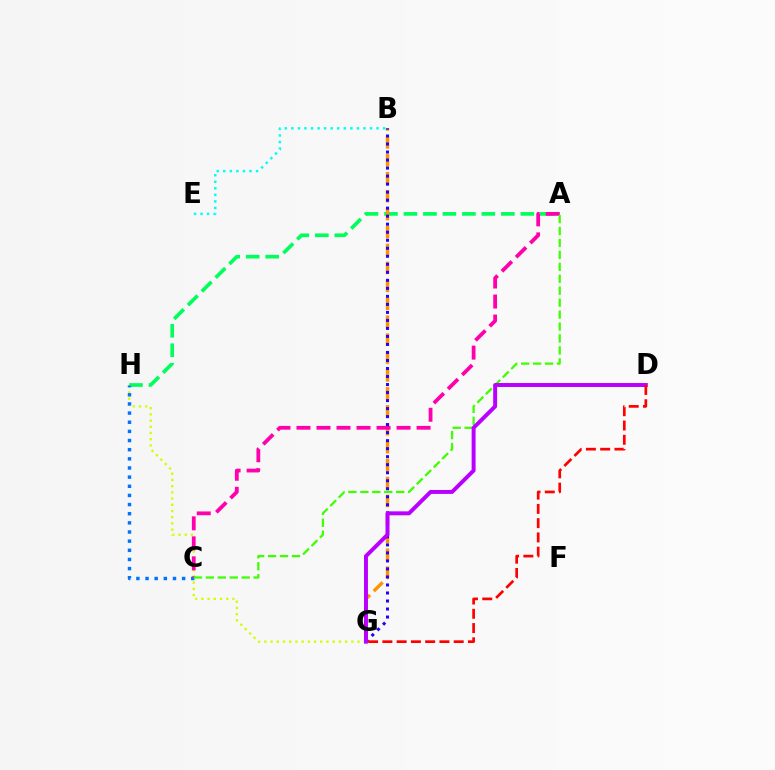{('A', 'H'): [{'color': '#00ff5c', 'line_style': 'dashed', 'thickness': 2.65}], ('G', 'H'): [{'color': '#d1ff00', 'line_style': 'dotted', 'thickness': 1.69}], ('B', 'G'): [{'color': '#ff9400', 'line_style': 'dashed', 'thickness': 2.44}, {'color': '#2500ff', 'line_style': 'dotted', 'thickness': 2.18}], ('C', 'H'): [{'color': '#0074ff', 'line_style': 'dotted', 'thickness': 2.49}], ('A', 'C'): [{'color': '#ff00ac', 'line_style': 'dashed', 'thickness': 2.72}, {'color': '#3dff00', 'line_style': 'dashed', 'thickness': 1.62}], ('D', 'G'): [{'color': '#b900ff', 'line_style': 'solid', 'thickness': 2.84}, {'color': '#ff0000', 'line_style': 'dashed', 'thickness': 1.94}], ('B', 'E'): [{'color': '#00fff6', 'line_style': 'dotted', 'thickness': 1.78}]}